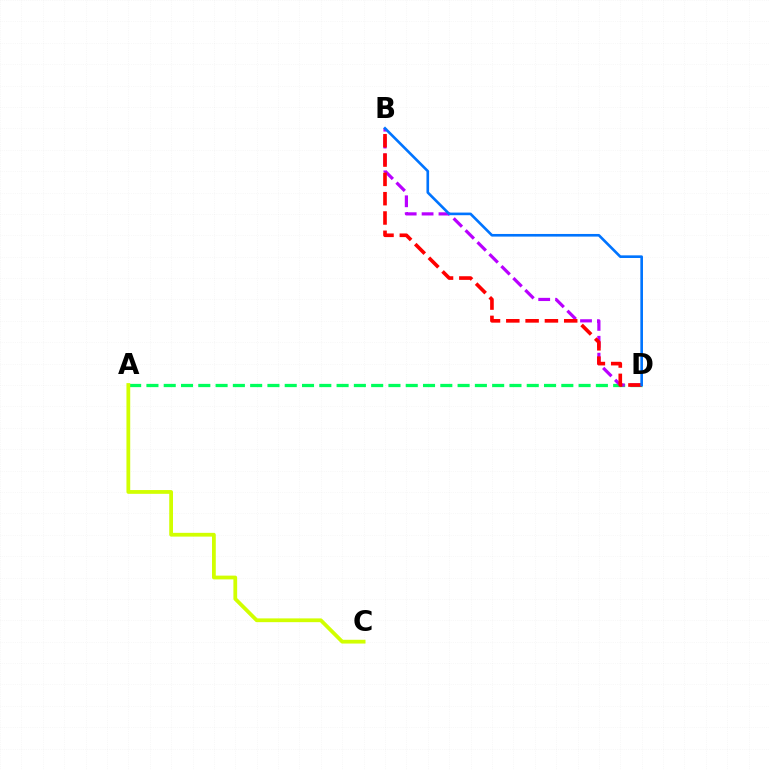{('A', 'D'): [{'color': '#00ff5c', 'line_style': 'dashed', 'thickness': 2.35}], ('A', 'C'): [{'color': '#d1ff00', 'line_style': 'solid', 'thickness': 2.71}], ('B', 'D'): [{'color': '#b900ff', 'line_style': 'dashed', 'thickness': 2.3}, {'color': '#ff0000', 'line_style': 'dashed', 'thickness': 2.62}, {'color': '#0074ff', 'line_style': 'solid', 'thickness': 1.9}]}